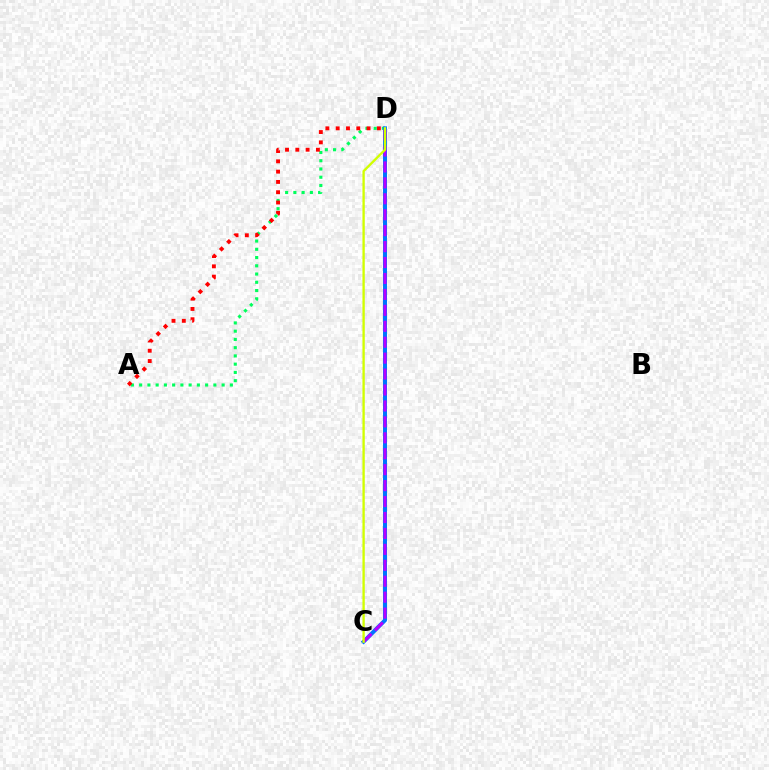{('A', 'D'): [{'color': '#00ff5c', 'line_style': 'dotted', 'thickness': 2.24}, {'color': '#ff0000', 'line_style': 'dotted', 'thickness': 2.8}], ('C', 'D'): [{'color': '#0074ff', 'line_style': 'solid', 'thickness': 2.86}, {'color': '#b900ff', 'line_style': 'dashed', 'thickness': 2.16}, {'color': '#d1ff00', 'line_style': 'solid', 'thickness': 1.68}]}